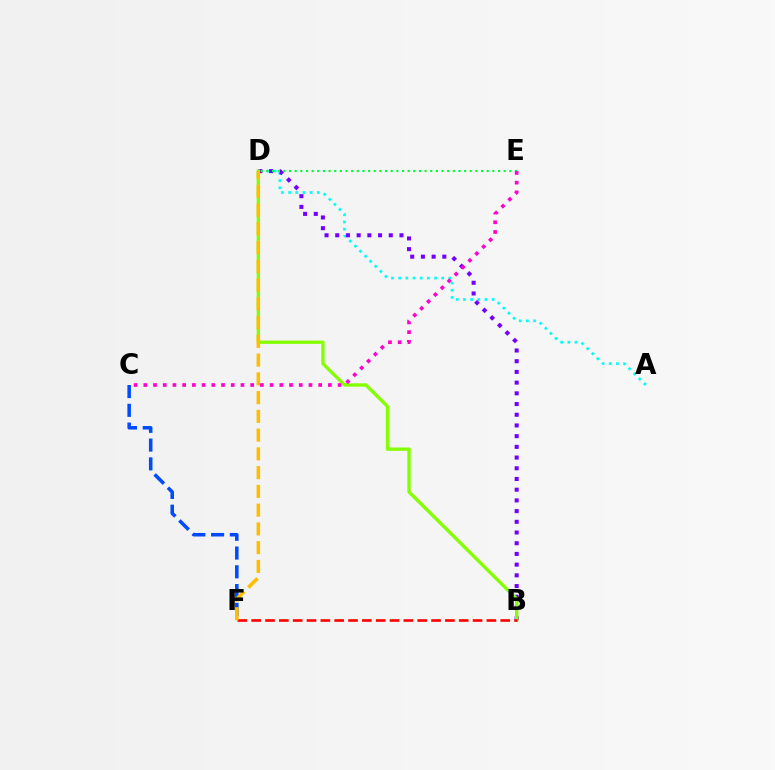{('A', 'D'): [{'color': '#00fff6', 'line_style': 'dotted', 'thickness': 1.95}], ('B', 'D'): [{'color': '#7200ff', 'line_style': 'dotted', 'thickness': 2.91}, {'color': '#84ff00', 'line_style': 'solid', 'thickness': 2.4}], ('B', 'F'): [{'color': '#ff0000', 'line_style': 'dashed', 'thickness': 1.88}], ('D', 'E'): [{'color': '#00ff39', 'line_style': 'dotted', 'thickness': 1.53}], ('C', 'E'): [{'color': '#ff00cf', 'line_style': 'dotted', 'thickness': 2.64}], ('C', 'F'): [{'color': '#004bff', 'line_style': 'dashed', 'thickness': 2.55}], ('D', 'F'): [{'color': '#ffbd00', 'line_style': 'dashed', 'thickness': 2.55}]}